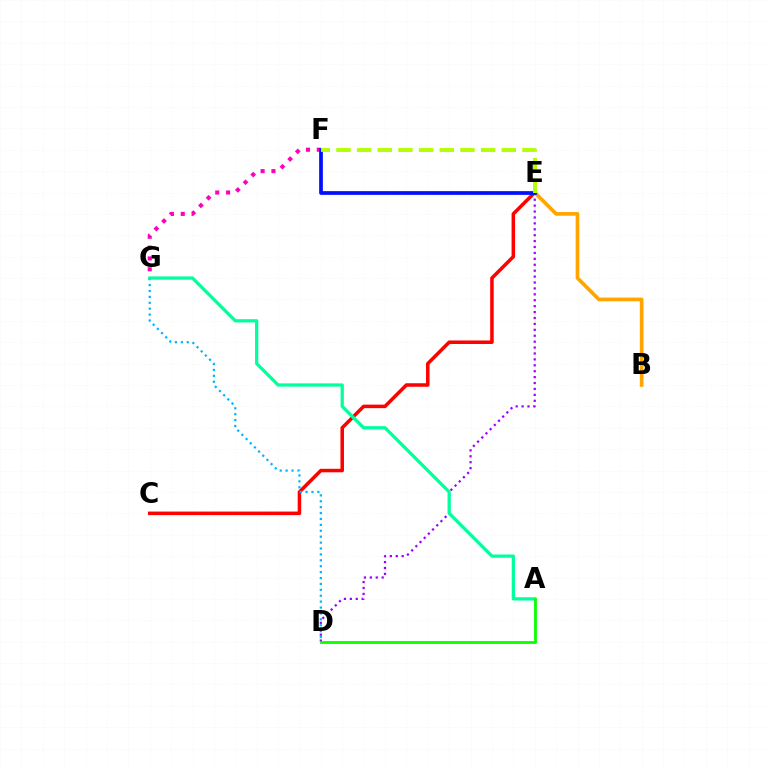{('C', 'E'): [{'color': '#ff0000', 'line_style': 'solid', 'thickness': 2.54}], ('D', 'G'): [{'color': '#00b5ff', 'line_style': 'dotted', 'thickness': 1.6}], ('F', 'G'): [{'color': '#ff00bd', 'line_style': 'dotted', 'thickness': 2.95}], ('D', 'E'): [{'color': '#9b00ff', 'line_style': 'dotted', 'thickness': 1.61}], ('B', 'E'): [{'color': '#ffa500', 'line_style': 'solid', 'thickness': 2.64}], ('E', 'F'): [{'color': '#0010ff', 'line_style': 'solid', 'thickness': 2.68}, {'color': '#b3ff00', 'line_style': 'dashed', 'thickness': 2.81}], ('A', 'G'): [{'color': '#00ff9d', 'line_style': 'solid', 'thickness': 2.33}], ('A', 'D'): [{'color': '#08ff00', 'line_style': 'solid', 'thickness': 2.02}]}